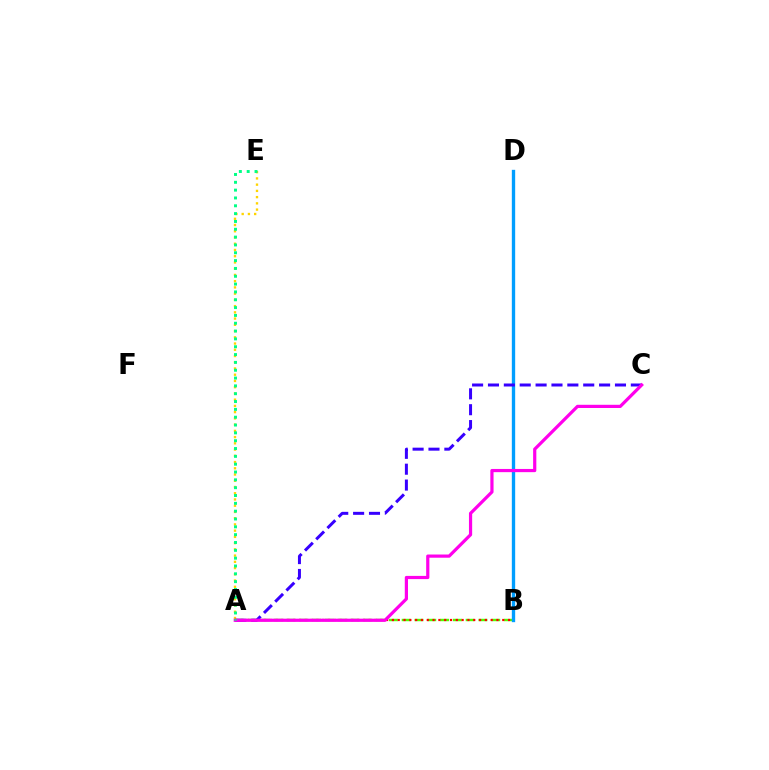{('A', 'B'): [{'color': '#4fff00', 'line_style': 'dashed', 'thickness': 1.74}, {'color': '#ff0000', 'line_style': 'dotted', 'thickness': 1.58}], ('A', 'E'): [{'color': '#ffd500', 'line_style': 'dotted', 'thickness': 1.69}, {'color': '#00ff86', 'line_style': 'dotted', 'thickness': 2.13}], ('B', 'D'): [{'color': '#009eff', 'line_style': 'solid', 'thickness': 2.41}], ('A', 'C'): [{'color': '#3700ff', 'line_style': 'dashed', 'thickness': 2.16}, {'color': '#ff00ed', 'line_style': 'solid', 'thickness': 2.31}]}